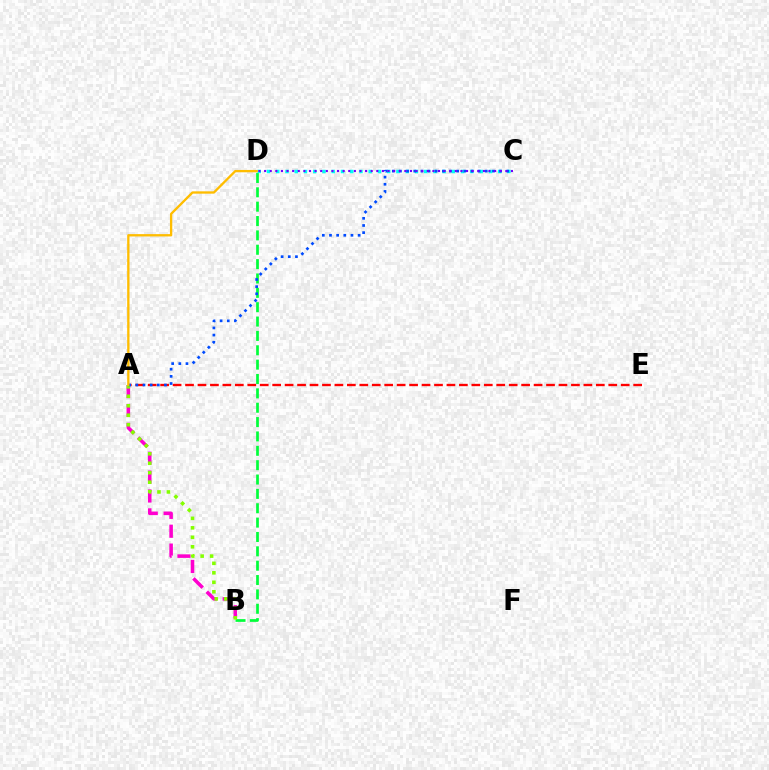{('A', 'E'): [{'color': '#ff0000', 'line_style': 'dashed', 'thickness': 1.69}], ('A', 'B'): [{'color': '#ff00cf', 'line_style': 'dashed', 'thickness': 2.56}, {'color': '#84ff00', 'line_style': 'dotted', 'thickness': 2.58}], ('B', 'D'): [{'color': '#00ff39', 'line_style': 'dashed', 'thickness': 1.95}], ('C', 'D'): [{'color': '#00fff6', 'line_style': 'dotted', 'thickness': 2.51}, {'color': '#7200ff', 'line_style': 'dotted', 'thickness': 1.52}], ('A', 'C'): [{'color': '#004bff', 'line_style': 'dotted', 'thickness': 1.94}], ('A', 'D'): [{'color': '#ffbd00', 'line_style': 'solid', 'thickness': 1.67}]}